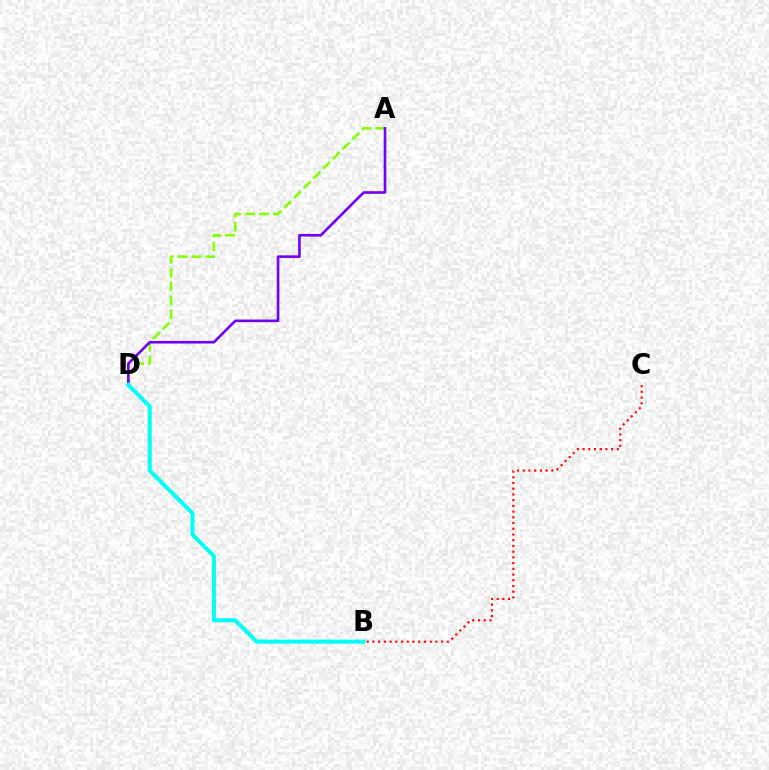{('A', 'D'): [{'color': '#84ff00', 'line_style': 'dashed', 'thickness': 1.87}, {'color': '#7200ff', 'line_style': 'solid', 'thickness': 1.89}], ('B', 'D'): [{'color': '#00fff6', 'line_style': 'solid', 'thickness': 2.91}], ('B', 'C'): [{'color': '#ff0000', 'line_style': 'dotted', 'thickness': 1.55}]}